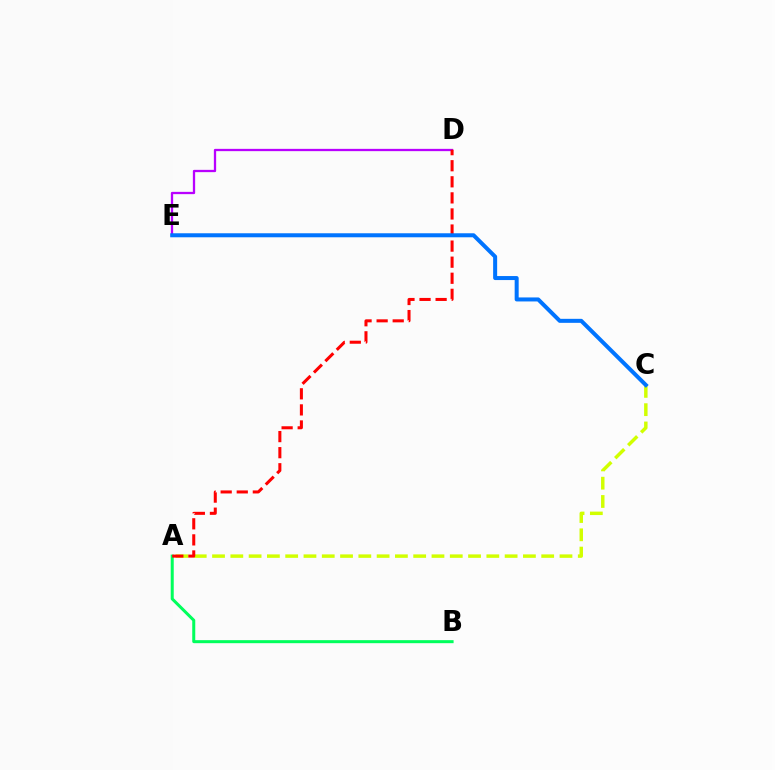{('A', 'B'): [{'color': '#00ff5c', 'line_style': 'solid', 'thickness': 2.17}], ('D', 'E'): [{'color': '#b900ff', 'line_style': 'solid', 'thickness': 1.65}], ('A', 'C'): [{'color': '#d1ff00', 'line_style': 'dashed', 'thickness': 2.48}], ('A', 'D'): [{'color': '#ff0000', 'line_style': 'dashed', 'thickness': 2.18}], ('C', 'E'): [{'color': '#0074ff', 'line_style': 'solid', 'thickness': 2.89}]}